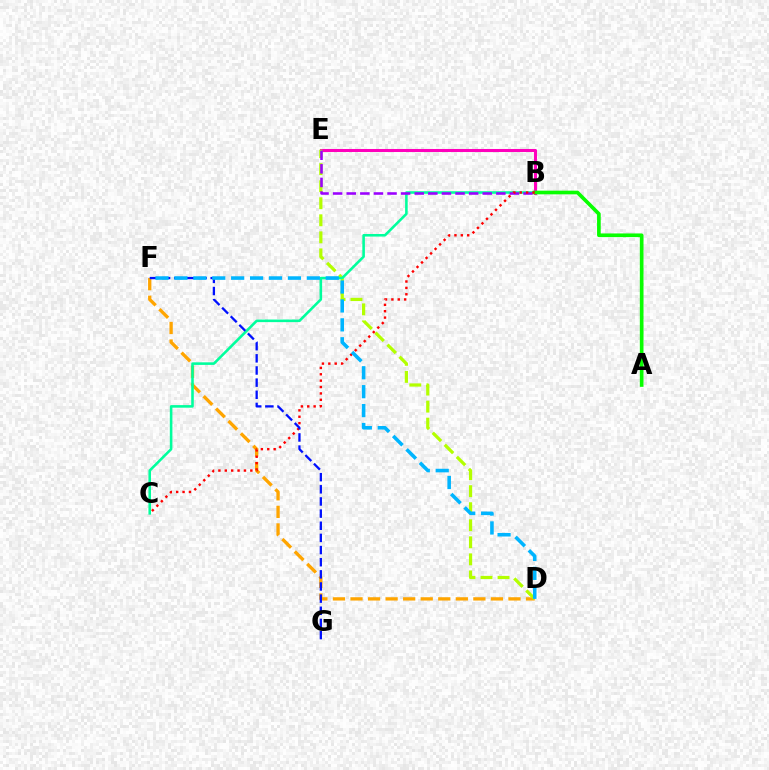{('B', 'E'): [{'color': '#ff00bd', 'line_style': 'solid', 'thickness': 2.19}, {'color': '#9b00ff', 'line_style': 'dashed', 'thickness': 1.85}], ('D', 'F'): [{'color': '#ffa500', 'line_style': 'dashed', 'thickness': 2.38}, {'color': '#00b5ff', 'line_style': 'dashed', 'thickness': 2.57}], ('D', 'E'): [{'color': '#b3ff00', 'line_style': 'dashed', 'thickness': 2.32}], ('B', 'C'): [{'color': '#00ff9d', 'line_style': 'solid', 'thickness': 1.86}, {'color': '#ff0000', 'line_style': 'dotted', 'thickness': 1.73}], ('A', 'B'): [{'color': '#08ff00', 'line_style': 'solid', 'thickness': 2.64}], ('F', 'G'): [{'color': '#0010ff', 'line_style': 'dashed', 'thickness': 1.65}]}